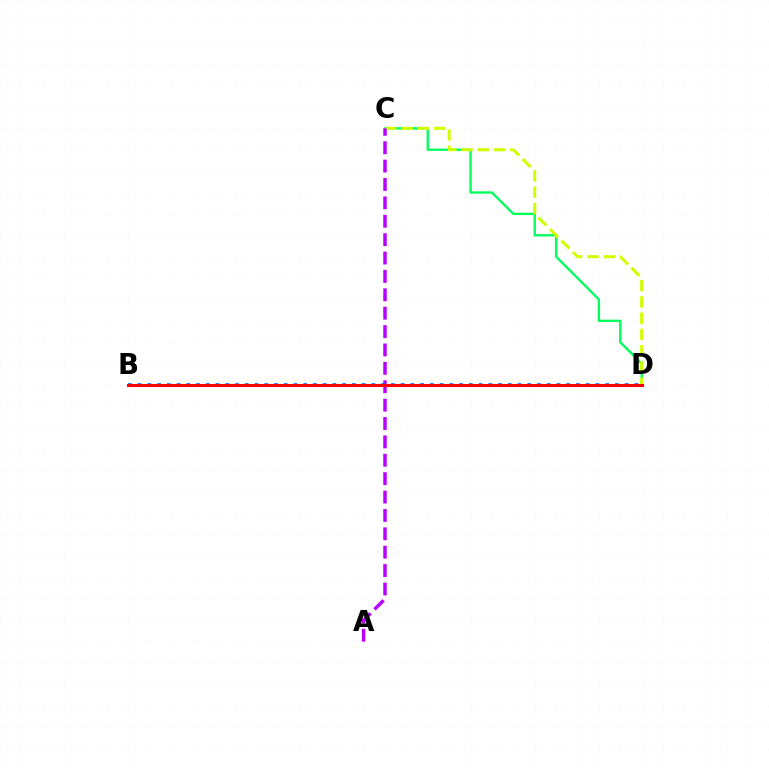{('C', 'D'): [{'color': '#00ff5c', 'line_style': 'solid', 'thickness': 1.69}, {'color': '#d1ff00', 'line_style': 'dashed', 'thickness': 2.21}], ('A', 'C'): [{'color': '#b900ff', 'line_style': 'dashed', 'thickness': 2.5}], ('B', 'D'): [{'color': '#0074ff', 'line_style': 'dotted', 'thickness': 2.65}, {'color': '#ff0000', 'line_style': 'solid', 'thickness': 2.21}]}